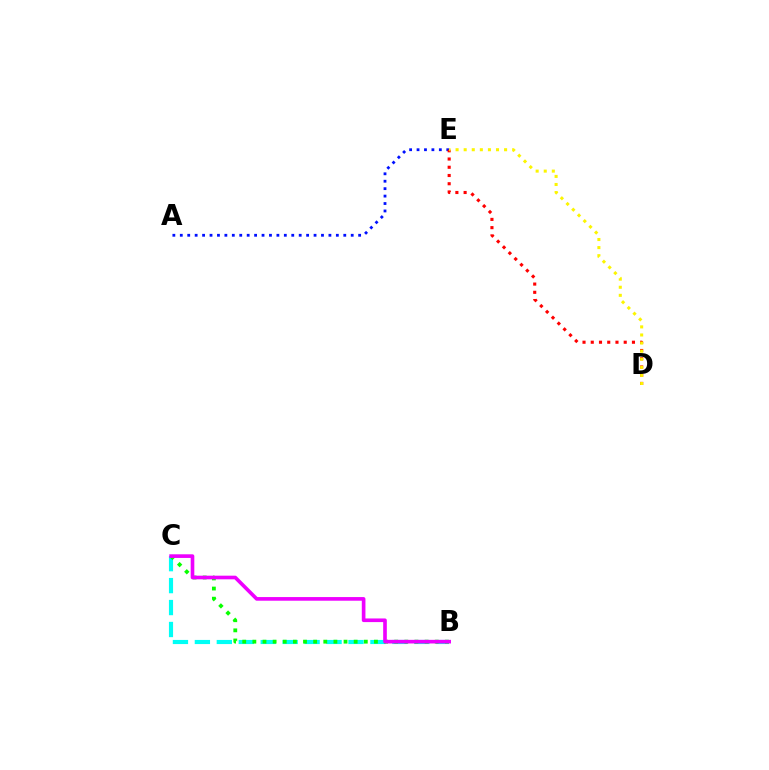{('B', 'C'): [{'color': '#00fff6', 'line_style': 'dashed', 'thickness': 2.98}, {'color': '#08ff00', 'line_style': 'dotted', 'thickness': 2.75}, {'color': '#ee00ff', 'line_style': 'solid', 'thickness': 2.62}], ('A', 'E'): [{'color': '#0010ff', 'line_style': 'dotted', 'thickness': 2.02}], ('D', 'E'): [{'color': '#ff0000', 'line_style': 'dotted', 'thickness': 2.24}, {'color': '#fcf500', 'line_style': 'dotted', 'thickness': 2.2}]}